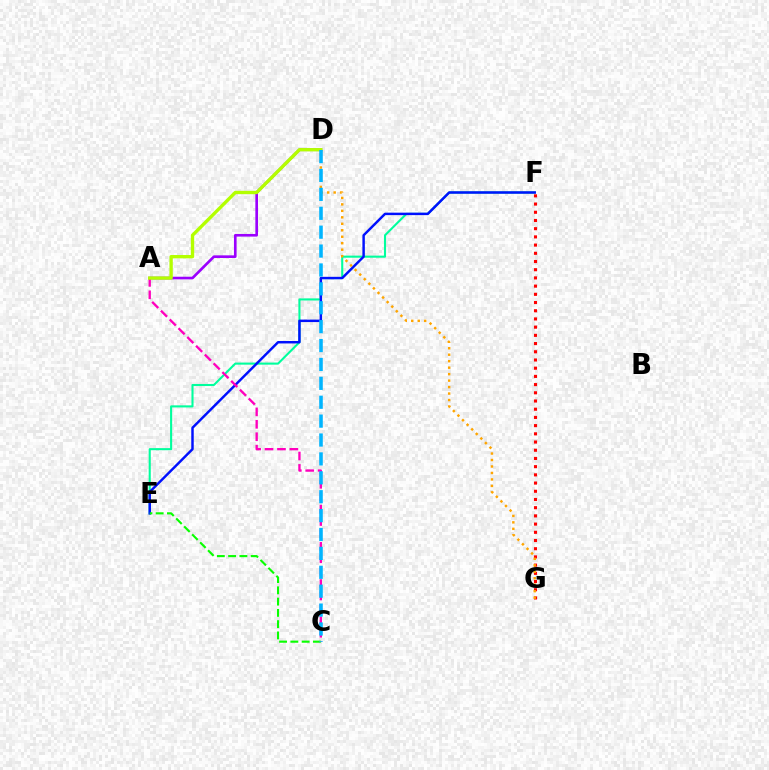{('E', 'F'): [{'color': '#00ff9d', 'line_style': 'solid', 'thickness': 1.51}, {'color': '#0010ff', 'line_style': 'solid', 'thickness': 1.77}], ('F', 'G'): [{'color': '#ff0000', 'line_style': 'dotted', 'thickness': 2.23}], ('A', 'D'): [{'color': '#9b00ff', 'line_style': 'solid', 'thickness': 1.9}, {'color': '#b3ff00', 'line_style': 'solid', 'thickness': 2.41}], ('C', 'E'): [{'color': '#08ff00', 'line_style': 'dashed', 'thickness': 1.53}], ('A', 'C'): [{'color': '#ff00bd', 'line_style': 'dashed', 'thickness': 1.69}], ('D', 'G'): [{'color': '#ffa500', 'line_style': 'dotted', 'thickness': 1.76}], ('C', 'D'): [{'color': '#00b5ff', 'line_style': 'dashed', 'thickness': 2.57}]}